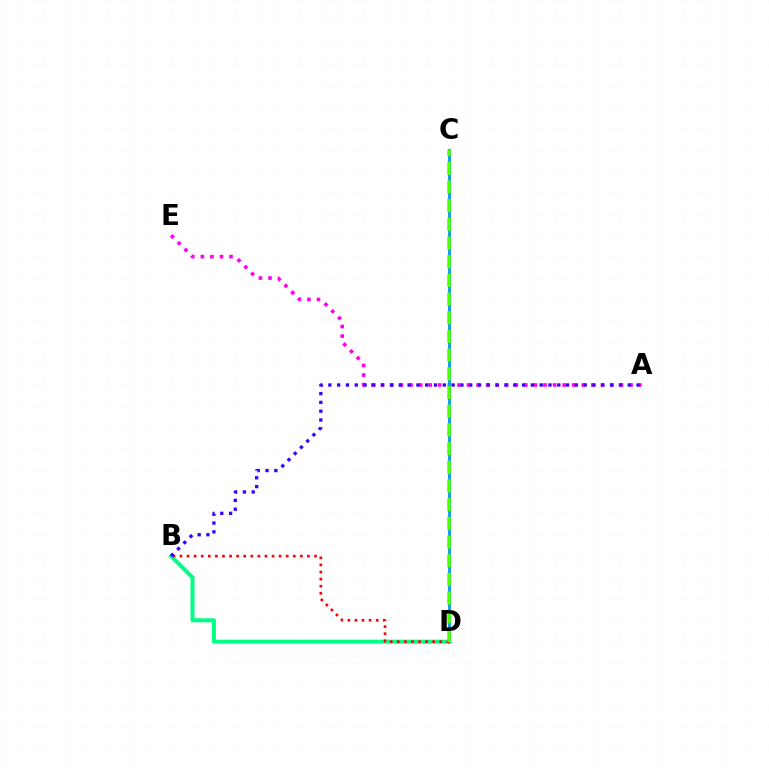{('C', 'D'): [{'color': '#ffd500', 'line_style': 'solid', 'thickness': 2.13}, {'color': '#009eff', 'line_style': 'solid', 'thickness': 2.0}, {'color': '#4fff00', 'line_style': 'dashed', 'thickness': 2.54}], ('A', 'E'): [{'color': '#ff00ed', 'line_style': 'dotted', 'thickness': 2.6}], ('B', 'D'): [{'color': '#00ff86', 'line_style': 'solid', 'thickness': 2.89}, {'color': '#ff0000', 'line_style': 'dotted', 'thickness': 1.92}], ('A', 'B'): [{'color': '#3700ff', 'line_style': 'dotted', 'thickness': 2.39}]}